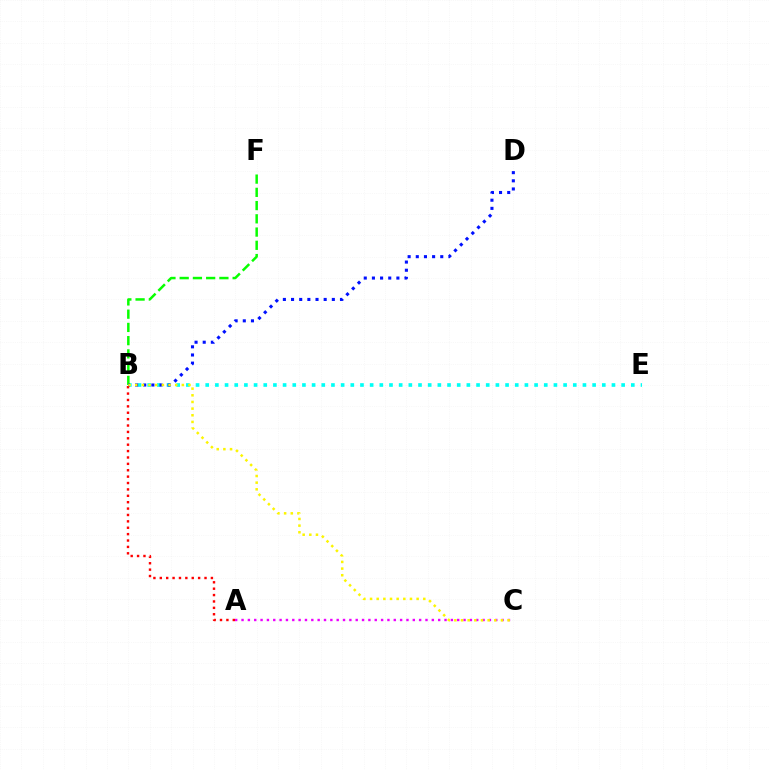{('B', 'E'): [{'color': '#00fff6', 'line_style': 'dotted', 'thickness': 2.63}], ('B', 'F'): [{'color': '#08ff00', 'line_style': 'dashed', 'thickness': 1.8}], ('B', 'D'): [{'color': '#0010ff', 'line_style': 'dotted', 'thickness': 2.22}], ('A', 'B'): [{'color': '#ff0000', 'line_style': 'dotted', 'thickness': 1.74}], ('A', 'C'): [{'color': '#ee00ff', 'line_style': 'dotted', 'thickness': 1.72}], ('B', 'C'): [{'color': '#fcf500', 'line_style': 'dotted', 'thickness': 1.81}]}